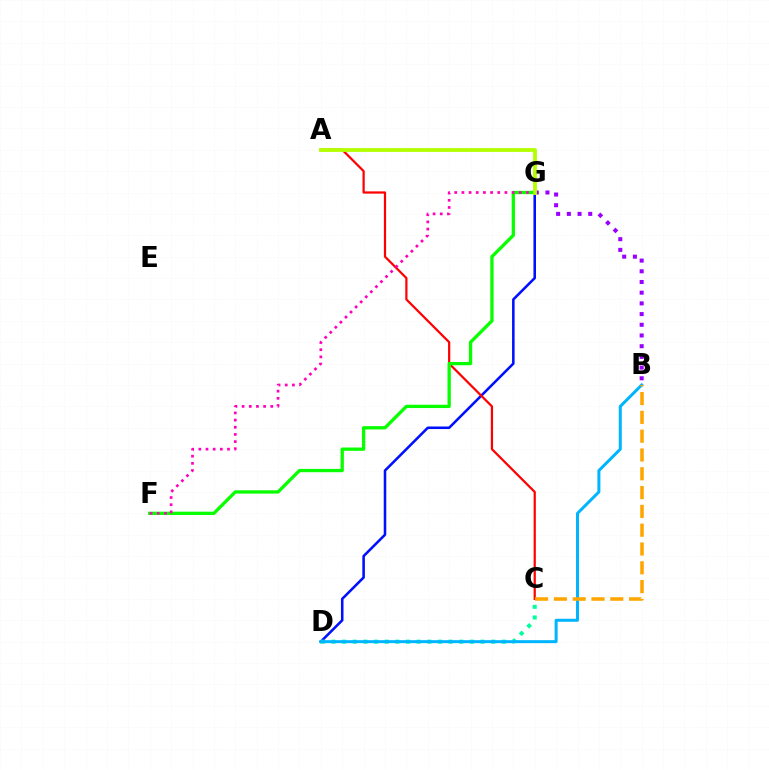{('D', 'G'): [{'color': '#0010ff', 'line_style': 'solid', 'thickness': 1.84}], ('C', 'D'): [{'color': '#00ff9d', 'line_style': 'dotted', 'thickness': 2.89}], ('B', 'D'): [{'color': '#00b5ff', 'line_style': 'solid', 'thickness': 2.15}], ('A', 'C'): [{'color': '#ff0000', 'line_style': 'solid', 'thickness': 1.61}], ('F', 'G'): [{'color': '#08ff00', 'line_style': 'solid', 'thickness': 2.37}, {'color': '#ff00bd', 'line_style': 'dotted', 'thickness': 1.95}], ('B', 'G'): [{'color': '#9b00ff', 'line_style': 'dotted', 'thickness': 2.91}], ('A', 'G'): [{'color': '#b3ff00', 'line_style': 'solid', 'thickness': 2.76}], ('B', 'C'): [{'color': '#ffa500', 'line_style': 'dashed', 'thickness': 2.55}]}